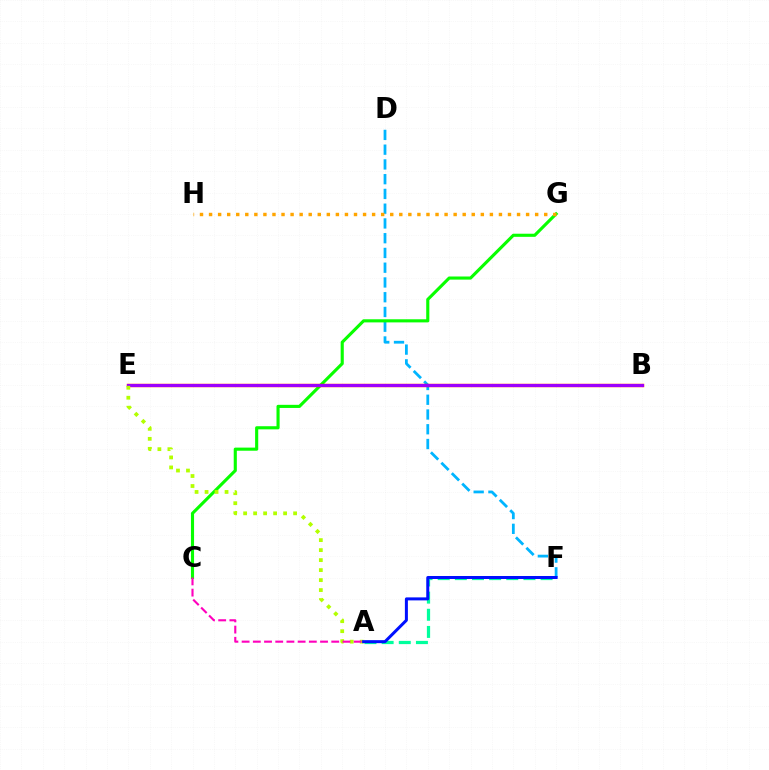{('D', 'F'): [{'color': '#00b5ff', 'line_style': 'dashed', 'thickness': 2.0}], ('A', 'F'): [{'color': '#00ff9d', 'line_style': 'dashed', 'thickness': 2.33}, {'color': '#0010ff', 'line_style': 'solid', 'thickness': 2.16}], ('C', 'G'): [{'color': '#08ff00', 'line_style': 'solid', 'thickness': 2.25}], ('B', 'E'): [{'color': '#ff0000', 'line_style': 'solid', 'thickness': 2.46}, {'color': '#9b00ff', 'line_style': 'solid', 'thickness': 2.13}], ('A', 'E'): [{'color': '#b3ff00', 'line_style': 'dotted', 'thickness': 2.72}], ('G', 'H'): [{'color': '#ffa500', 'line_style': 'dotted', 'thickness': 2.46}], ('A', 'C'): [{'color': '#ff00bd', 'line_style': 'dashed', 'thickness': 1.52}]}